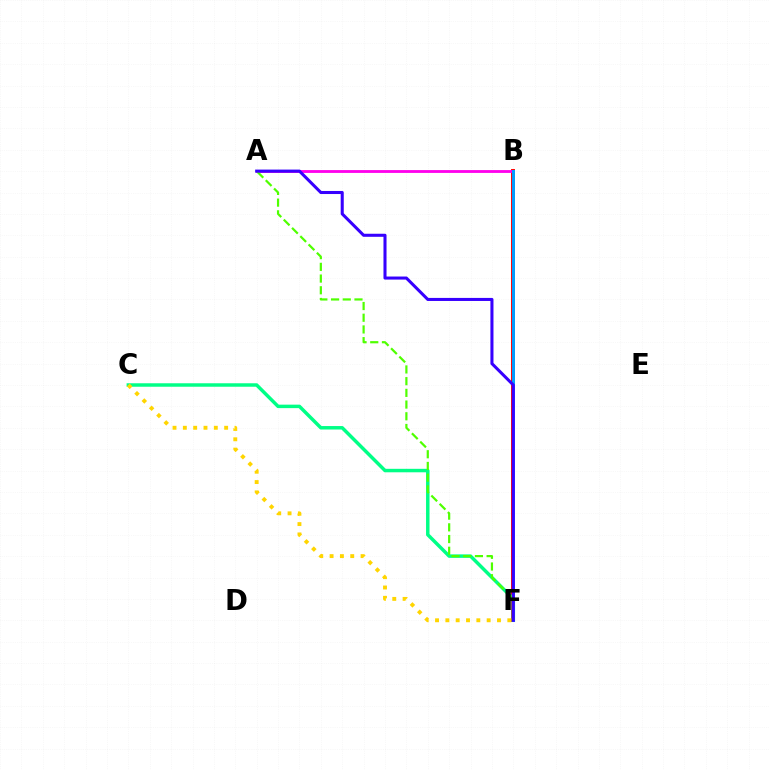{('B', 'F'): [{'color': '#ff0000', 'line_style': 'solid', 'thickness': 2.82}, {'color': '#009eff', 'line_style': 'solid', 'thickness': 2.12}], ('A', 'B'): [{'color': '#ff00ed', 'line_style': 'solid', 'thickness': 2.04}], ('C', 'F'): [{'color': '#00ff86', 'line_style': 'solid', 'thickness': 2.5}, {'color': '#ffd500', 'line_style': 'dotted', 'thickness': 2.81}], ('A', 'F'): [{'color': '#4fff00', 'line_style': 'dashed', 'thickness': 1.59}, {'color': '#3700ff', 'line_style': 'solid', 'thickness': 2.2}]}